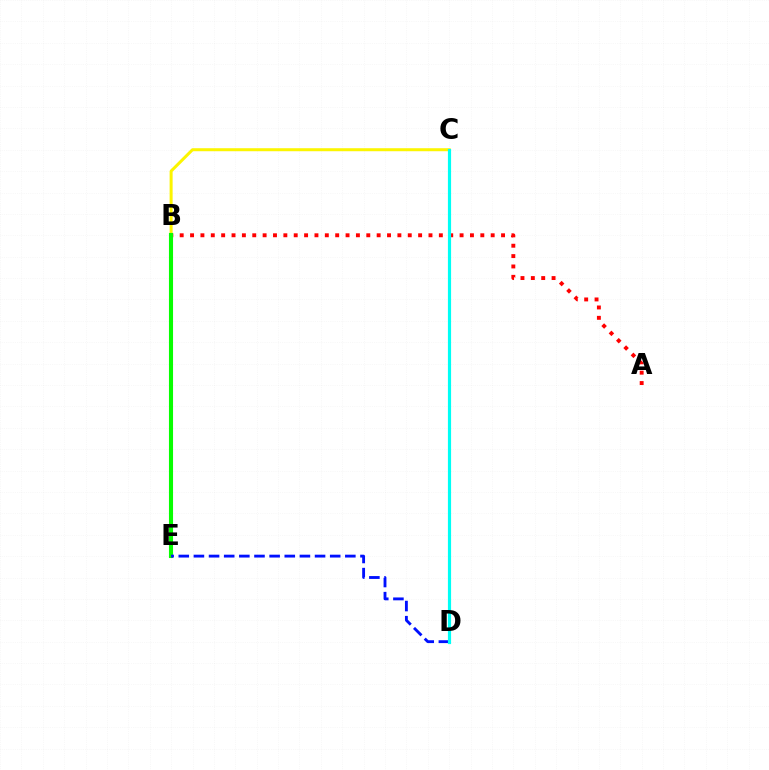{('C', 'D'): [{'color': '#ee00ff', 'line_style': 'solid', 'thickness': 2.16}, {'color': '#00fff6', 'line_style': 'solid', 'thickness': 2.28}], ('B', 'C'): [{'color': '#fcf500', 'line_style': 'solid', 'thickness': 2.17}], ('A', 'B'): [{'color': '#ff0000', 'line_style': 'dotted', 'thickness': 2.82}], ('B', 'E'): [{'color': '#08ff00', 'line_style': 'solid', 'thickness': 2.95}], ('D', 'E'): [{'color': '#0010ff', 'line_style': 'dashed', 'thickness': 2.06}]}